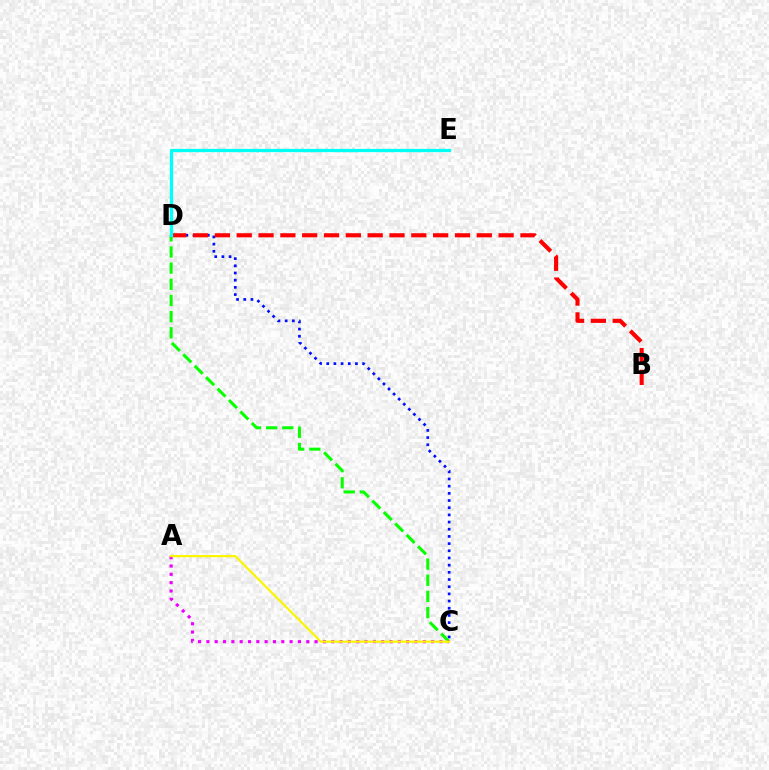{('C', 'D'): [{'color': '#0010ff', 'line_style': 'dotted', 'thickness': 1.95}, {'color': '#08ff00', 'line_style': 'dashed', 'thickness': 2.19}], ('B', 'D'): [{'color': '#ff0000', 'line_style': 'dashed', 'thickness': 2.96}], ('A', 'C'): [{'color': '#ee00ff', 'line_style': 'dotted', 'thickness': 2.26}, {'color': '#fcf500', 'line_style': 'solid', 'thickness': 1.6}], ('D', 'E'): [{'color': '#00fff6', 'line_style': 'solid', 'thickness': 2.37}]}